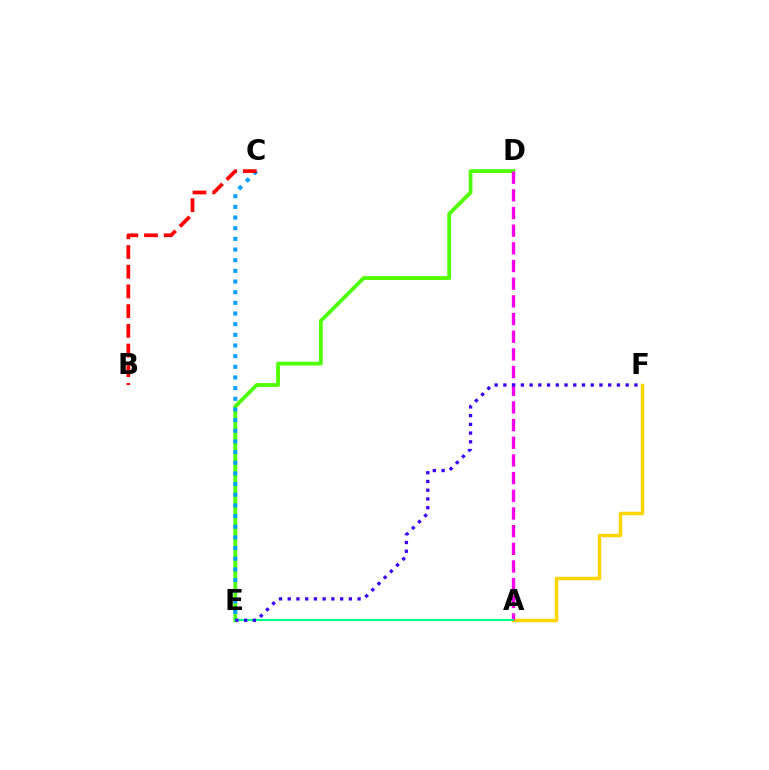{('A', 'F'): [{'color': '#ffd500', 'line_style': 'solid', 'thickness': 2.51}], ('D', 'E'): [{'color': '#4fff00', 'line_style': 'solid', 'thickness': 2.73}], ('A', 'D'): [{'color': '#ff00ed', 'line_style': 'dashed', 'thickness': 2.4}], ('C', 'E'): [{'color': '#009eff', 'line_style': 'dotted', 'thickness': 2.9}], ('B', 'C'): [{'color': '#ff0000', 'line_style': 'dashed', 'thickness': 2.68}], ('A', 'E'): [{'color': '#00ff86', 'line_style': 'solid', 'thickness': 1.5}], ('E', 'F'): [{'color': '#3700ff', 'line_style': 'dotted', 'thickness': 2.37}]}